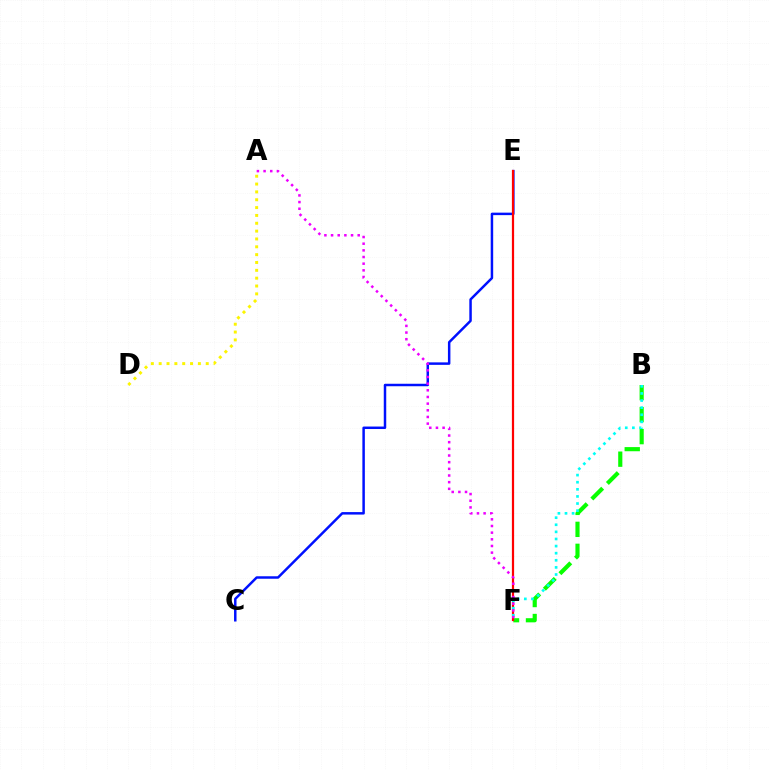{('B', 'F'): [{'color': '#08ff00', 'line_style': 'dashed', 'thickness': 2.99}, {'color': '#00fff6', 'line_style': 'dotted', 'thickness': 1.93}], ('C', 'E'): [{'color': '#0010ff', 'line_style': 'solid', 'thickness': 1.79}], ('E', 'F'): [{'color': '#ff0000', 'line_style': 'solid', 'thickness': 1.6}], ('A', 'D'): [{'color': '#fcf500', 'line_style': 'dotted', 'thickness': 2.13}], ('A', 'F'): [{'color': '#ee00ff', 'line_style': 'dotted', 'thickness': 1.81}]}